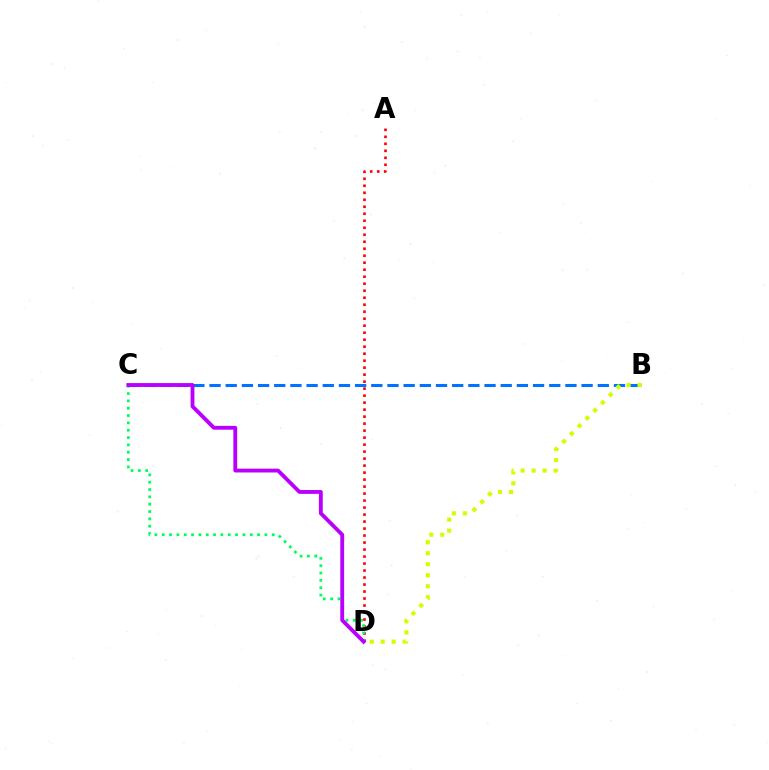{('B', 'C'): [{'color': '#0074ff', 'line_style': 'dashed', 'thickness': 2.2}], ('A', 'D'): [{'color': '#ff0000', 'line_style': 'dotted', 'thickness': 1.9}], ('B', 'D'): [{'color': '#d1ff00', 'line_style': 'dotted', 'thickness': 2.99}], ('C', 'D'): [{'color': '#00ff5c', 'line_style': 'dotted', 'thickness': 1.99}, {'color': '#b900ff', 'line_style': 'solid', 'thickness': 2.77}]}